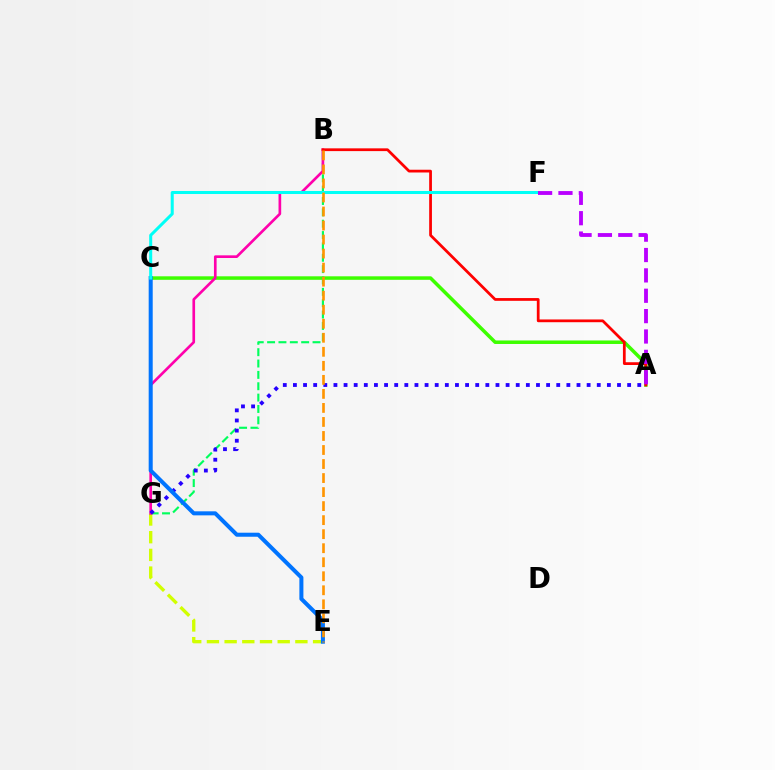{('A', 'C'): [{'color': '#3dff00', 'line_style': 'solid', 'thickness': 2.52}], ('B', 'G'): [{'color': '#00ff5c', 'line_style': 'dashed', 'thickness': 1.54}, {'color': '#ff00ac', 'line_style': 'solid', 'thickness': 1.91}], ('E', 'G'): [{'color': '#d1ff00', 'line_style': 'dashed', 'thickness': 2.4}], ('A', 'G'): [{'color': '#2500ff', 'line_style': 'dotted', 'thickness': 2.75}], ('C', 'E'): [{'color': '#0074ff', 'line_style': 'solid', 'thickness': 2.9}], ('A', 'B'): [{'color': '#ff0000', 'line_style': 'solid', 'thickness': 1.98}], ('C', 'F'): [{'color': '#00fff6', 'line_style': 'solid', 'thickness': 2.18}], ('B', 'E'): [{'color': '#ff9400', 'line_style': 'dashed', 'thickness': 1.91}], ('A', 'F'): [{'color': '#b900ff', 'line_style': 'dashed', 'thickness': 2.77}]}